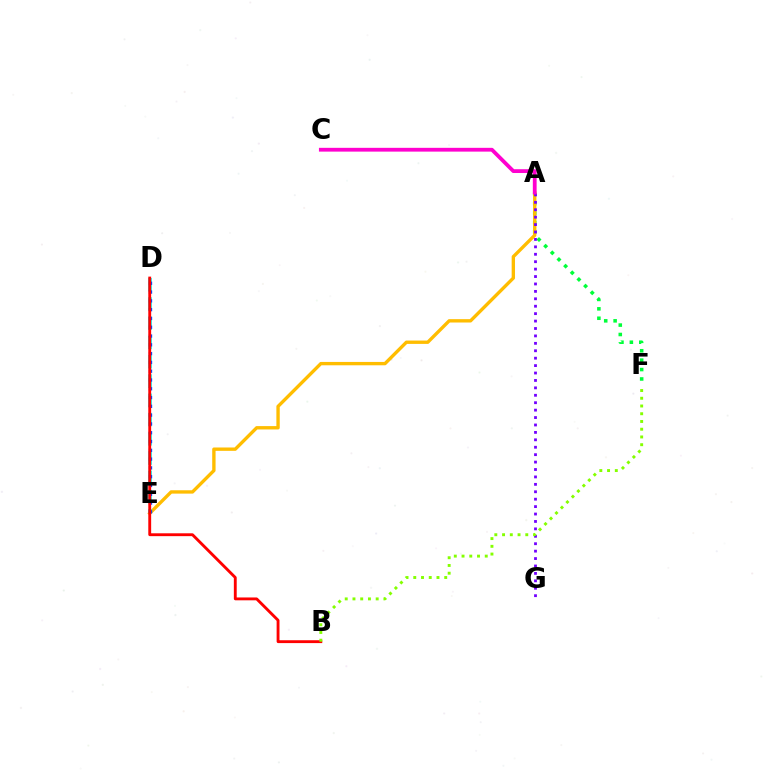{('A', 'F'): [{'color': '#00ff39', 'line_style': 'dotted', 'thickness': 2.56}], ('A', 'E'): [{'color': '#ffbd00', 'line_style': 'solid', 'thickness': 2.42}], ('D', 'E'): [{'color': '#00fff6', 'line_style': 'dashed', 'thickness': 2.62}, {'color': '#004bff', 'line_style': 'dotted', 'thickness': 2.39}], ('A', 'G'): [{'color': '#7200ff', 'line_style': 'dotted', 'thickness': 2.02}], ('B', 'D'): [{'color': '#ff0000', 'line_style': 'solid', 'thickness': 2.06}], ('A', 'C'): [{'color': '#ff00cf', 'line_style': 'solid', 'thickness': 2.73}], ('B', 'F'): [{'color': '#84ff00', 'line_style': 'dotted', 'thickness': 2.1}]}